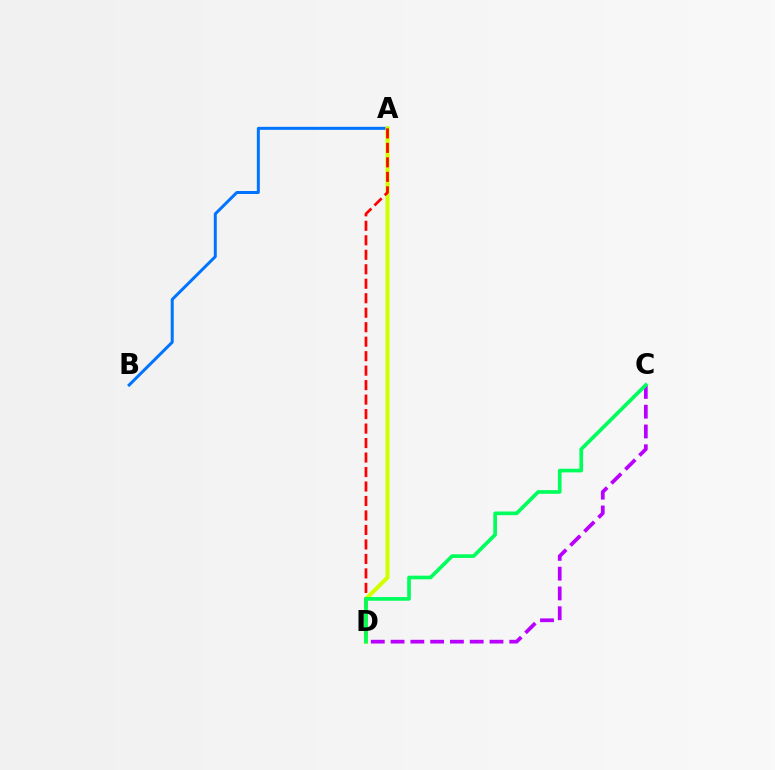{('A', 'B'): [{'color': '#0074ff', 'line_style': 'solid', 'thickness': 2.16}], ('C', 'D'): [{'color': '#b900ff', 'line_style': 'dashed', 'thickness': 2.69}, {'color': '#00ff5c', 'line_style': 'solid', 'thickness': 2.65}], ('A', 'D'): [{'color': '#d1ff00', 'line_style': 'solid', 'thickness': 2.96}, {'color': '#ff0000', 'line_style': 'dashed', 'thickness': 1.97}]}